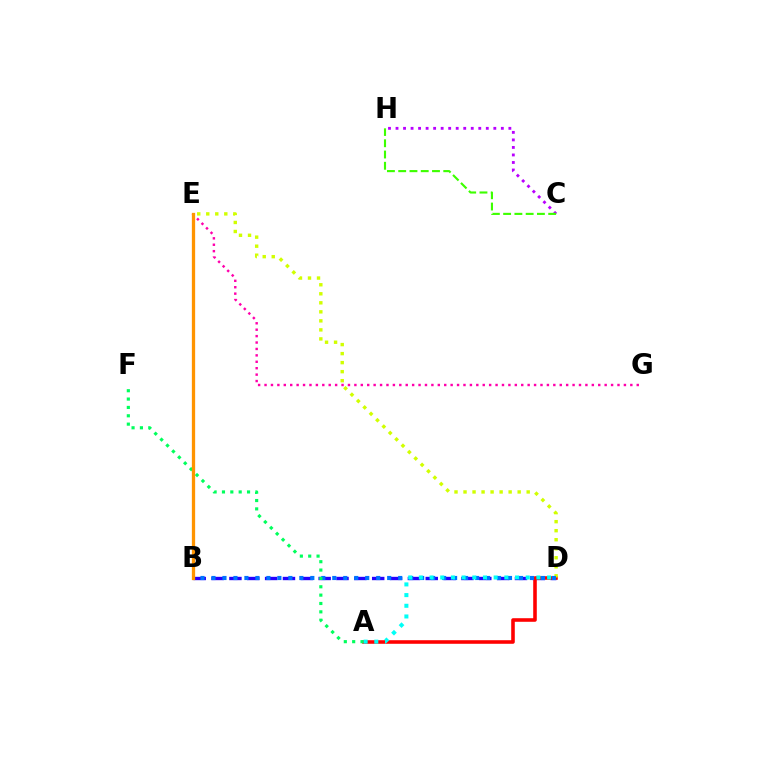{('B', 'D'): [{'color': '#2500ff', 'line_style': 'dashed', 'thickness': 2.42}, {'color': '#0074ff', 'line_style': 'dotted', 'thickness': 2.98}], ('A', 'D'): [{'color': '#ff0000', 'line_style': 'solid', 'thickness': 2.58}, {'color': '#00fff6', 'line_style': 'dotted', 'thickness': 2.9}], ('D', 'E'): [{'color': '#d1ff00', 'line_style': 'dotted', 'thickness': 2.45}], ('E', 'G'): [{'color': '#ff00ac', 'line_style': 'dotted', 'thickness': 1.74}], ('C', 'H'): [{'color': '#b900ff', 'line_style': 'dotted', 'thickness': 2.04}, {'color': '#3dff00', 'line_style': 'dashed', 'thickness': 1.53}], ('A', 'F'): [{'color': '#00ff5c', 'line_style': 'dotted', 'thickness': 2.27}], ('B', 'E'): [{'color': '#ff9400', 'line_style': 'solid', 'thickness': 2.36}]}